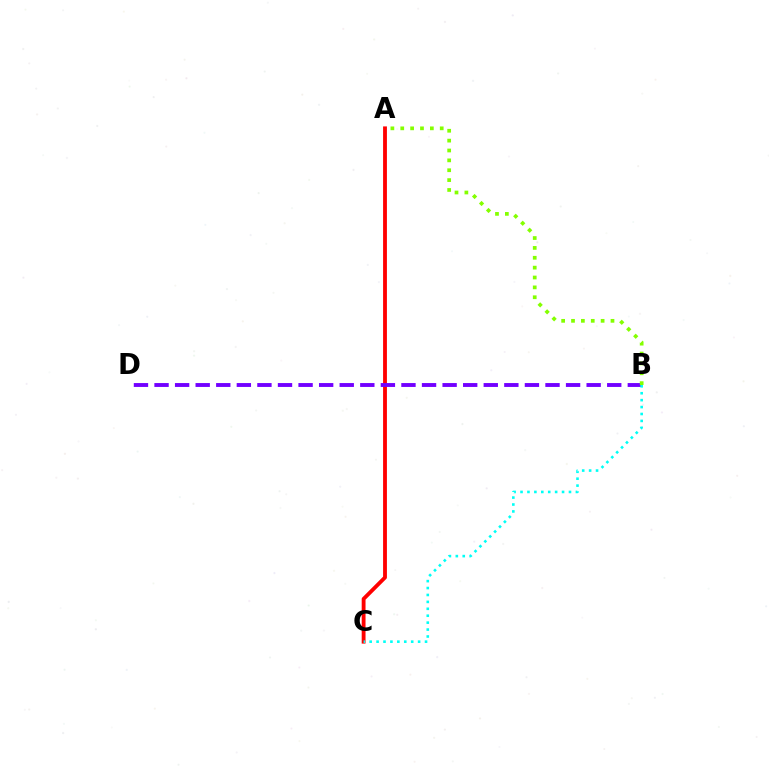{('A', 'C'): [{'color': '#ff0000', 'line_style': 'solid', 'thickness': 2.76}], ('B', 'D'): [{'color': '#7200ff', 'line_style': 'dashed', 'thickness': 2.8}], ('B', 'C'): [{'color': '#00fff6', 'line_style': 'dotted', 'thickness': 1.88}], ('A', 'B'): [{'color': '#84ff00', 'line_style': 'dotted', 'thickness': 2.68}]}